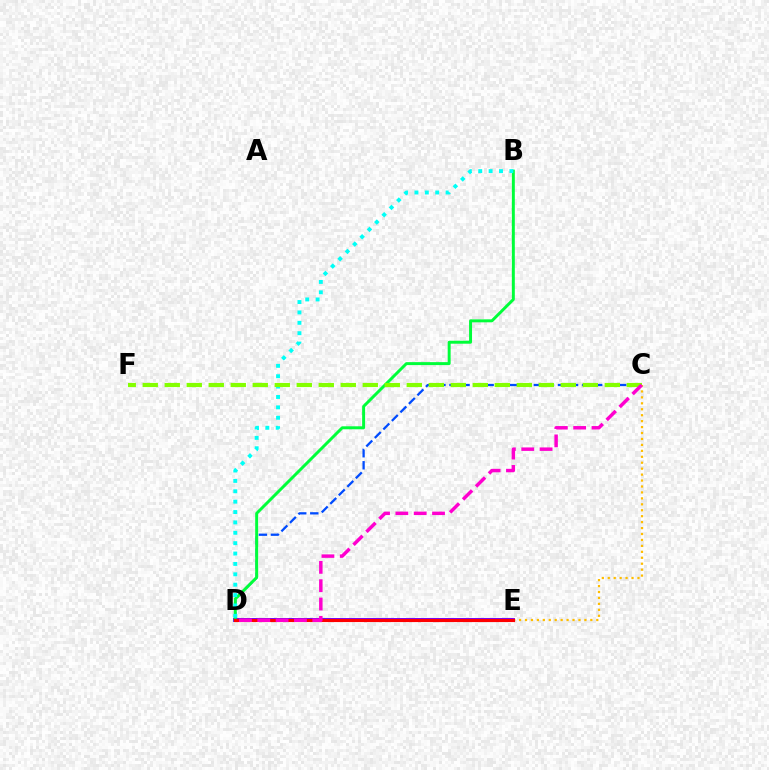{('C', 'D'): [{'color': '#004bff', 'line_style': 'dashed', 'thickness': 1.64}, {'color': '#ff00cf', 'line_style': 'dashed', 'thickness': 2.49}], ('D', 'E'): [{'color': '#7200ff', 'line_style': 'solid', 'thickness': 2.84}, {'color': '#ff0000', 'line_style': 'solid', 'thickness': 2.25}], ('B', 'D'): [{'color': '#00ff39', 'line_style': 'solid', 'thickness': 2.13}, {'color': '#00fff6', 'line_style': 'dotted', 'thickness': 2.82}], ('C', 'F'): [{'color': '#84ff00', 'line_style': 'dashed', 'thickness': 2.99}], ('C', 'E'): [{'color': '#ffbd00', 'line_style': 'dotted', 'thickness': 1.61}]}